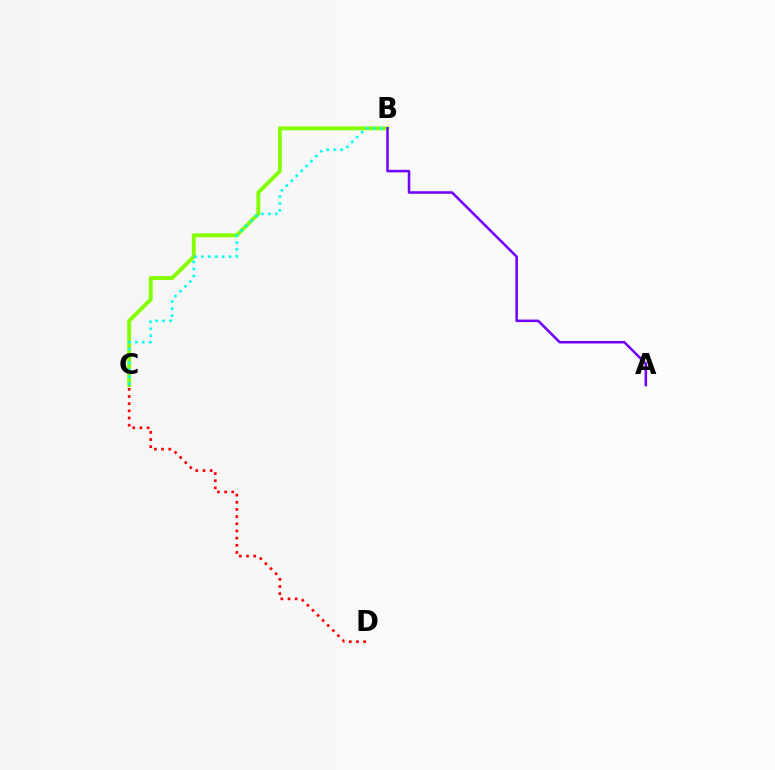{('B', 'C'): [{'color': '#84ff00', 'line_style': 'solid', 'thickness': 2.8}, {'color': '#00fff6', 'line_style': 'dotted', 'thickness': 1.89}], ('C', 'D'): [{'color': '#ff0000', 'line_style': 'dotted', 'thickness': 1.95}], ('A', 'B'): [{'color': '#7200ff', 'line_style': 'solid', 'thickness': 1.83}]}